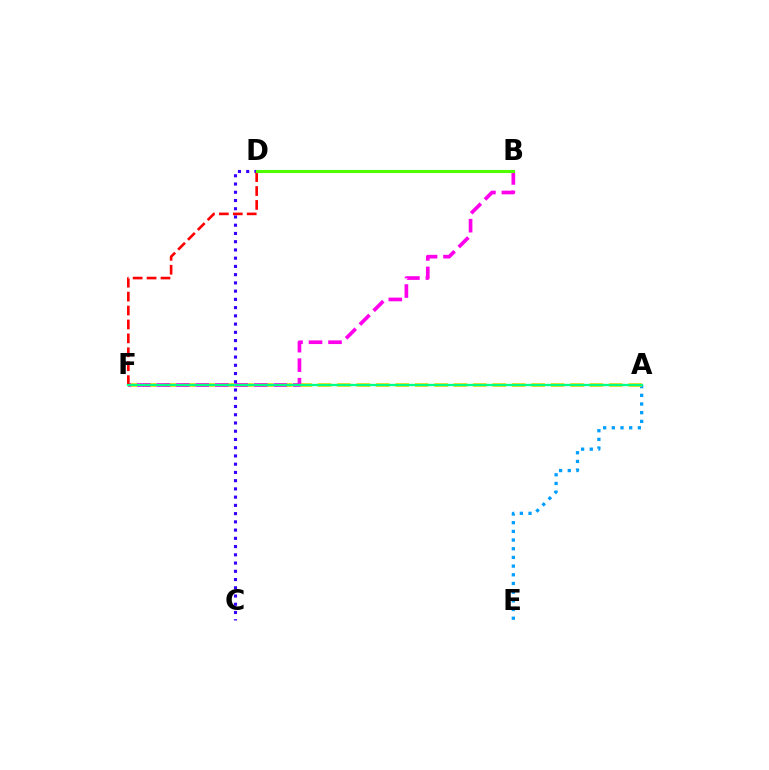{('A', 'E'): [{'color': '#009eff', 'line_style': 'dotted', 'thickness': 2.36}], ('A', 'F'): [{'color': '#ffd500', 'line_style': 'dashed', 'thickness': 2.64}, {'color': '#00ff86', 'line_style': 'solid', 'thickness': 1.67}], ('B', 'F'): [{'color': '#ff00ed', 'line_style': 'dashed', 'thickness': 2.65}], ('C', 'D'): [{'color': '#3700ff', 'line_style': 'dotted', 'thickness': 2.24}], ('D', 'F'): [{'color': '#ff0000', 'line_style': 'dashed', 'thickness': 1.89}], ('B', 'D'): [{'color': '#4fff00', 'line_style': 'solid', 'thickness': 2.22}]}